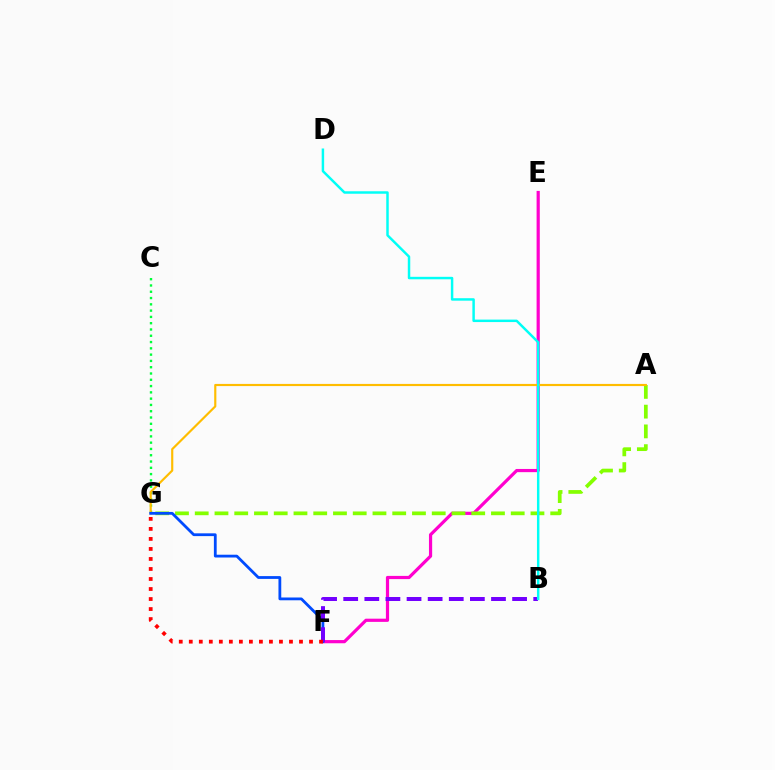{('E', 'F'): [{'color': '#ff00cf', 'line_style': 'solid', 'thickness': 2.3}], ('A', 'G'): [{'color': '#84ff00', 'line_style': 'dashed', 'thickness': 2.68}, {'color': '#ffbd00', 'line_style': 'solid', 'thickness': 1.56}], ('C', 'G'): [{'color': '#00ff39', 'line_style': 'dotted', 'thickness': 1.71}], ('F', 'G'): [{'color': '#004bff', 'line_style': 'solid', 'thickness': 2.01}, {'color': '#ff0000', 'line_style': 'dotted', 'thickness': 2.72}], ('B', 'F'): [{'color': '#7200ff', 'line_style': 'dashed', 'thickness': 2.87}], ('B', 'D'): [{'color': '#00fff6', 'line_style': 'solid', 'thickness': 1.78}]}